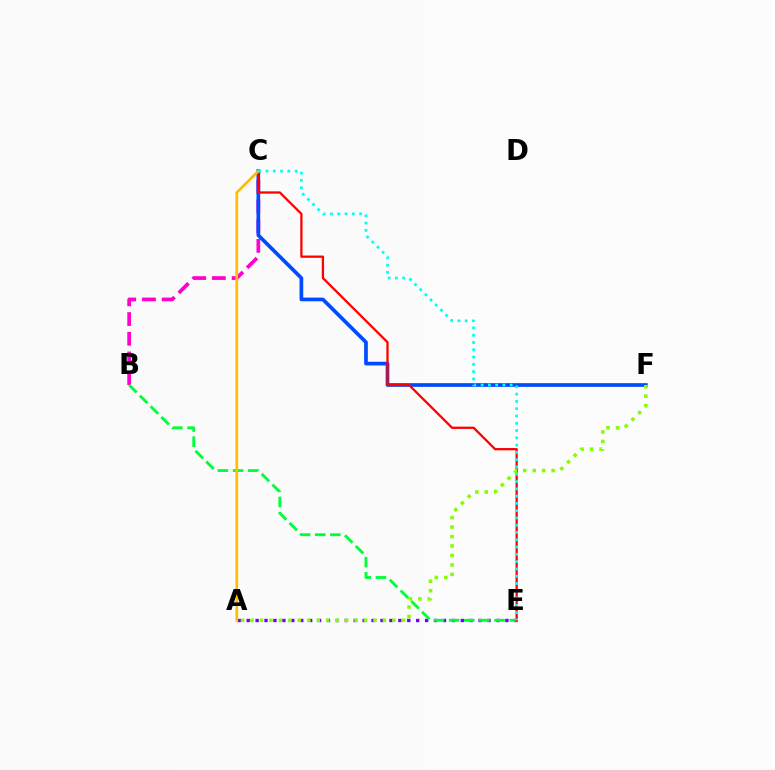{('A', 'E'): [{'color': '#7200ff', 'line_style': 'dotted', 'thickness': 2.42}], ('B', 'C'): [{'color': '#ff00cf', 'line_style': 'dashed', 'thickness': 2.67}], ('B', 'E'): [{'color': '#00ff39', 'line_style': 'dashed', 'thickness': 2.06}], ('C', 'F'): [{'color': '#004bff', 'line_style': 'solid', 'thickness': 2.66}], ('C', 'E'): [{'color': '#ff0000', 'line_style': 'solid', 'thickness': 1.64}, {'color': '#00fff6', 'line_style': 'dotted', 'thickness': 1.98}], ('A', 'C'): [{'color': '#ffbd00', 'line_style': 'solid', 'thickness': 1.94}], ('A', 'F'): [{'color': '#84ff00', 'line_style': 'dotted', 'thickness': 2.57}]}